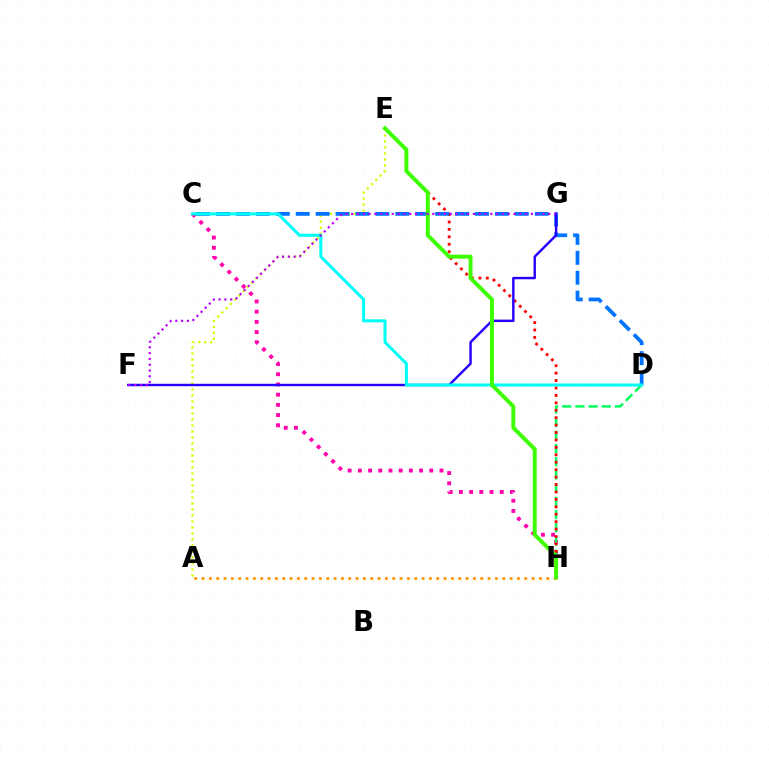{('C', 'H'): [{'color': '#ff00ac', 'line_style': 'dotted', 'thickness': 2.77}], ('D', 'H'): [{'color': '#00ff5c', 'line_style': 'dashed', 'thickness': 1.79}], ('A', 'H'): [{'color': '#ff9400', 'line_style': 'dotted', 'thickness': 1.99}], ('E', 'H'): [{'color': '#ff0000', 'line_style': 'dotted', 'thickness': 2.02}, {'color': '#3dff00', 'line_style': 'solid', 'thickness': 2.83}], ('A', 'E'): [{'color': '#d1ff00', 'line_style': 'dotted', 'thickness': 1.63}], ('C', 'D'): [{'color': '#0074ff', 'line_style': 'dashed', 'thickness': 2.71}, {'color': '#00fff6', 'line_style': 'solid', 'thickness': 2.19}], ('F', 'G'): [{'color': '#2500ff', 'line_style': 'solid', 'thickness': 1.75}, {'color': '#b900ff', 'line_style': 'dotted', 'thickness': 1.57}]}